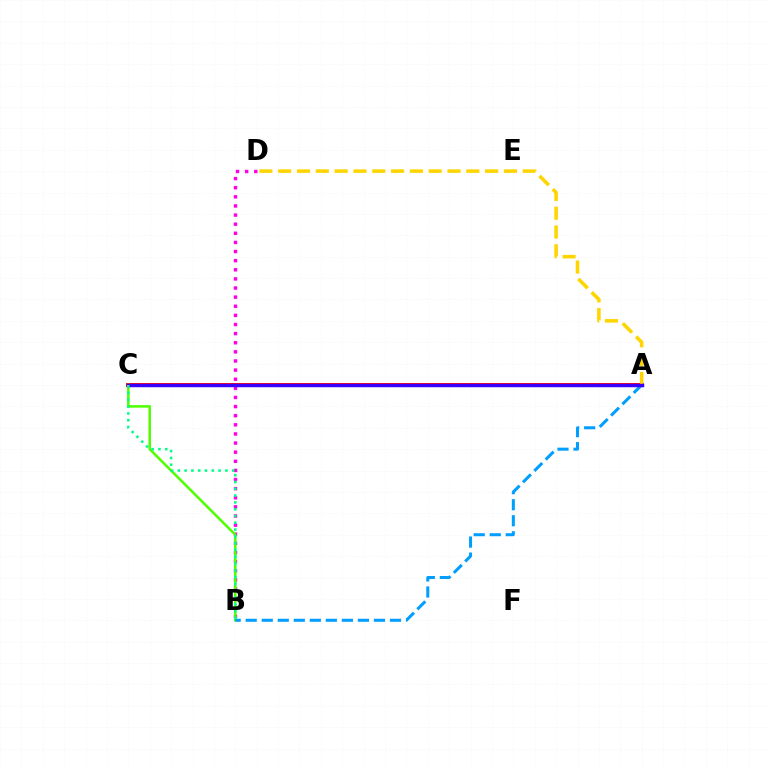{('A', 'C'): [{'color': '#ff0000', 'line_style': 'solid', 'thickness': 2.81}, {'color': '#3700ff', 'line_style': 'solid', 'thickness': 2.49}], ('B', 'D'): [{'color': '#ff00ed', 'line_style': 'dotted', 'thickness': 2.48}], ('B', 'C'): [{'color': '#4fff00', 'line_style': 'solid', 'thickness': 1.82}, {'color': '#00ff86', 'line_style': 'dotted', 'thickness': 1.85}], ('A', 'D'): [{'color': '#ffd500', 'line_style': 'dashed', 'thickness': 2.56}], ('A', 'B'): [{'color': '#009eff', 'line_style': 'dashed', 'thickness': 2.18}]}